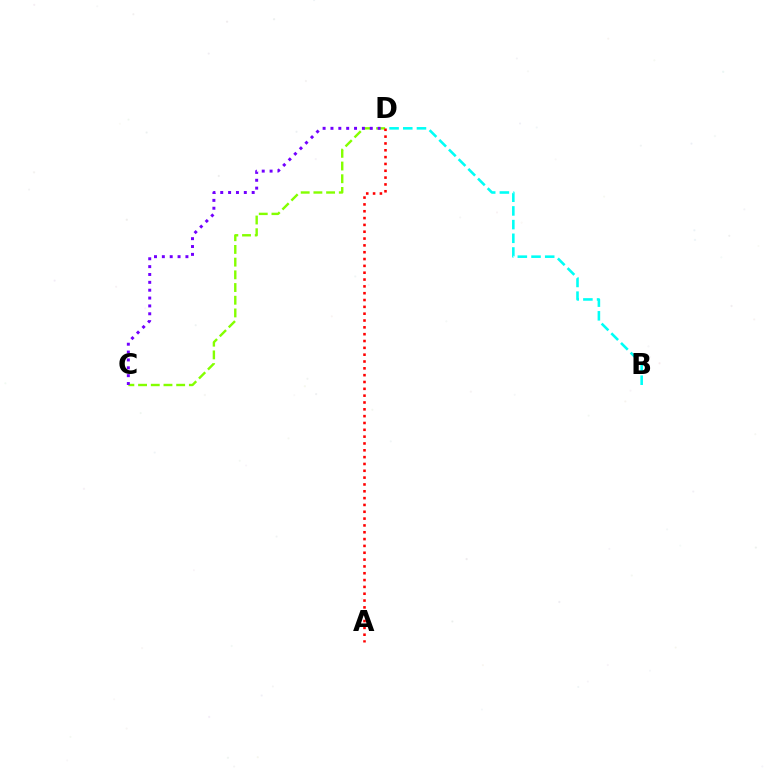{('B', 'D'): [{'color': '#00fff6', 'line_style': 'dashed', 'thickness': 1.86}], ('C', 'D'): [{'color': '#84ff00', 'line_style': 'dashed', 'thickness': 1.73}, {'color': '#7200ff', 'line_style': 'dotted', 'thickness': 2.14}], ('A', 'D'): [{'color': '#ff0000', 'line_style': 'dotted', 'thickness': 1.86}]}